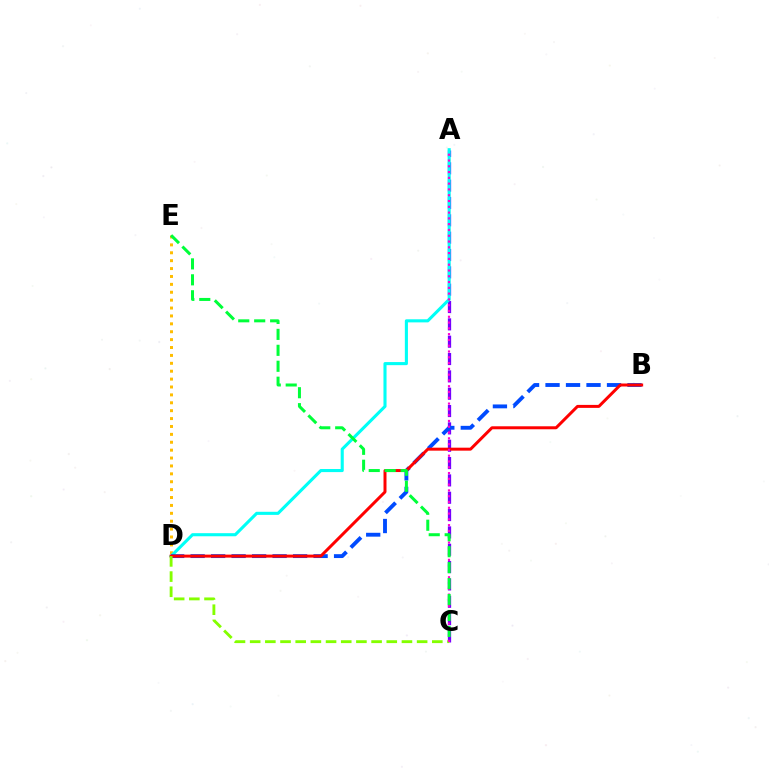{('D', 'E'): [{'color': '#ffbd00', 'line_style': 'dotted', 'thickness': 2.15}], ('A', 'C'): [{'color': '#7200ff', 'line_style': 'dashed', 'thickness': 2.36}, {'color': '#ff00cf', 'line_style': 'dotted', 'thickness': 1.57}], ('A', 'D'): [{'color': '#00fff6', 'line_style': 'solid', 'thickness': 2.23}], ('B', 'D'): [{'color': '#004bff', 'line_style': 'dashed', 'thickness': 2.78}, {'color': '#ff0000', 'line_style': 'solid', 'thickness': 2.15}], ('C', 'D'): [{'color': '#84ff00', 'line_style': 'dashed', 'thickness': 2.06}], ('C', 'E'): [{'color': '#00ff39', 'line_style': 'dashed', 'thickness': 2.17}]}